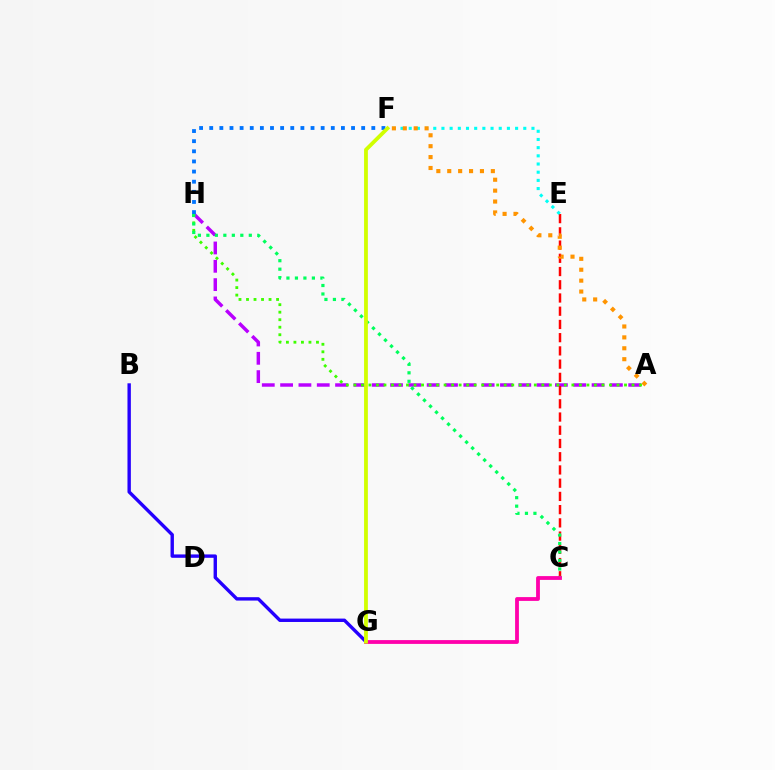{('A', 'H'): [{'color': '#b900ff', 'line_style': 'dashed', 'thickness': 2.49}, {'color': '#3dff00', 'line_style': 'dotted', 'thickness': 2.04}], ('C', 'E'): [{'color': '#ff0000', 'line_style': 'dashed', 'thickness': 1.8}], ('E', 'F'): [{'color': '#00fff6', 'line_style': 'dotted', 'thickness': 2.22}], ('A', 'F'): [{'color': '#ff9400', 'line_style': 'dotted', 'thickness': 2.96}], ('B', 'G'): [{'color': '#2500ff', 'line_style': 'solid', 'thickness': 2.44}], ('C', 'H'): [{'color': '#00ff5c', 'line_style': 'dotted', 'thickness': 2.3}], ('C', 'G'): [{'color': '#ff00ac', 'line_style': 'solid', 'thickness': 2.74}], ('F', 'H'): [{'color': '#0074ff', 'line_style': 'dotted', 'thickness': 2.75}], ('F', 'G'): [{'color': '#d1ff00', 'line_style': 'solid', 'thickness': 2.73}]}